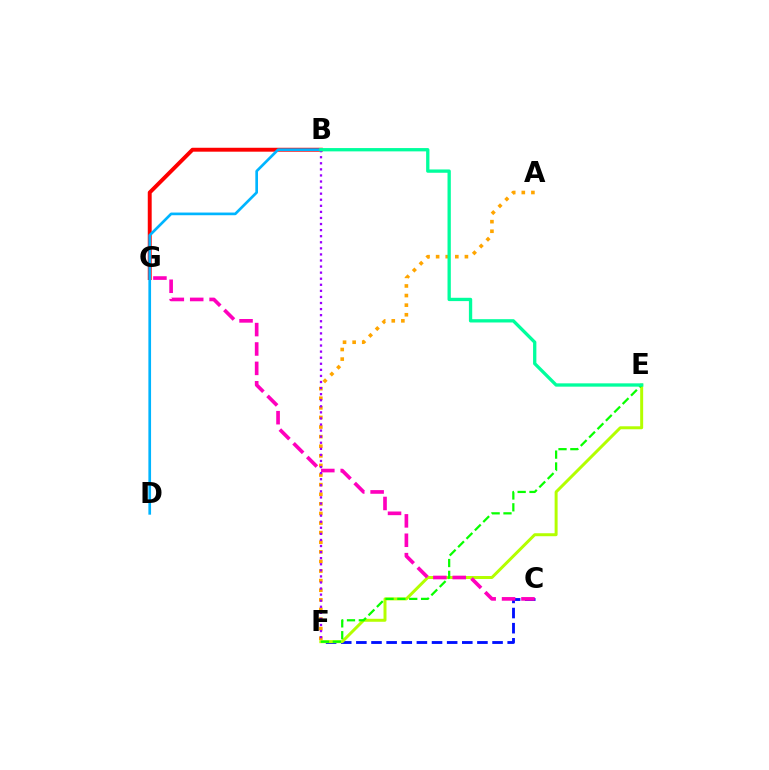{('C', 'F'): [{'color': '#0010ff', 'line_style': 'dashed', 'thickness': 2.06}], ('E', 'F'): [{'color': '#b3ff00', 'line_style': 'solid', 'thickness': 2.14}, {'color': '#08ff00', 'line_style': 'dashed', 'thickness': 1.61}], ('B', 'G'): [{'color': '#ff0000', 'line_style': 'solid', 'thickness': 2.82}], ('C', 'G'): [{'color': '#ff00bd', 'line_style': 'dashed', 'thickness': 2.63}], ('B', 'D'): [{'color': '#00b5ff', 'line_style': 'solid', 'thickness': 1.93}], ('A', 'F'): [{'color': '#ffa500', 'line_style': 'dotted', 'thickness': 2.61}], ('B', 'F'): [{'color': '#9b00ff', 'line_style': 'dotted', 'thickness': 1.65}], ('B', 'E'): [{'color': '#00ff9d', 'line_style': 'solid', 'thickness': 2.38}]}